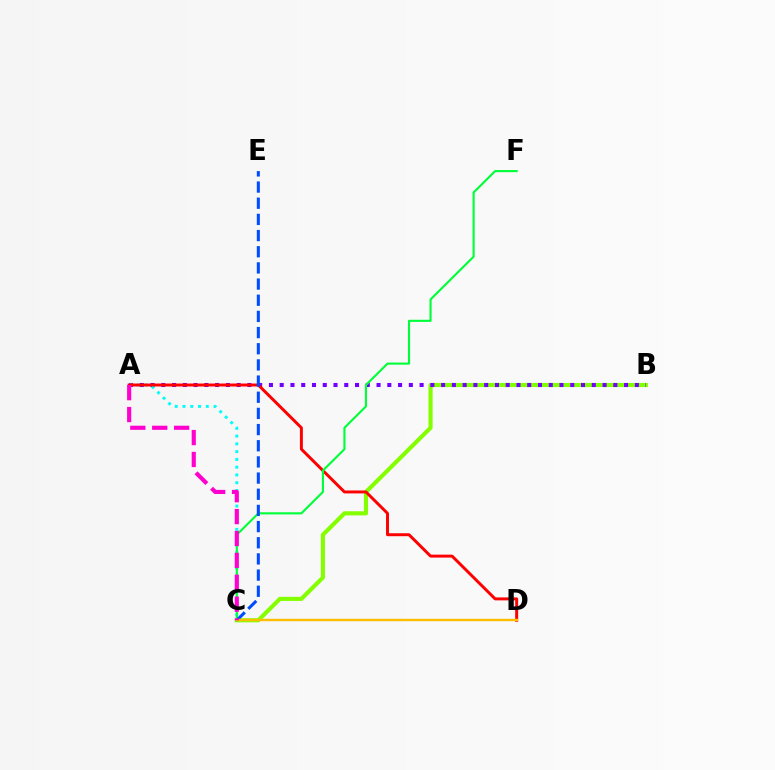{('B', 'C'): [{'color': '#84ff00', 'line_style': 'solid', 'thickness': 2.97}], ('A', 'B'): [{'color': '#7200ff', 'line_style': 'dotted', 'thickness': 2.92}], ('A', 'C'): [{'color': '#00fff6', 'line_style': 'dotted', 'thickness': 2.11}, {'color': '#ff00cf', 'line_style': 'dashed', 'thickness': 2.98}], ('A', 'D'): [{'color': '#ff0000', 'line_style': 'solid', 'thickness': 2.13}], ('C', 'F'): [{'color': '#00ff39', 'line_style': 'solid', 'thickness': 1.53}], ('C', 'E'): [{'color': '#004bff', 'line_style': 'dashed', 'thickness': 2.2}], ('C', 'D'): [{'color': '#ffbd00', 'line_style': 'solid', 'thickness': 1.75}]}